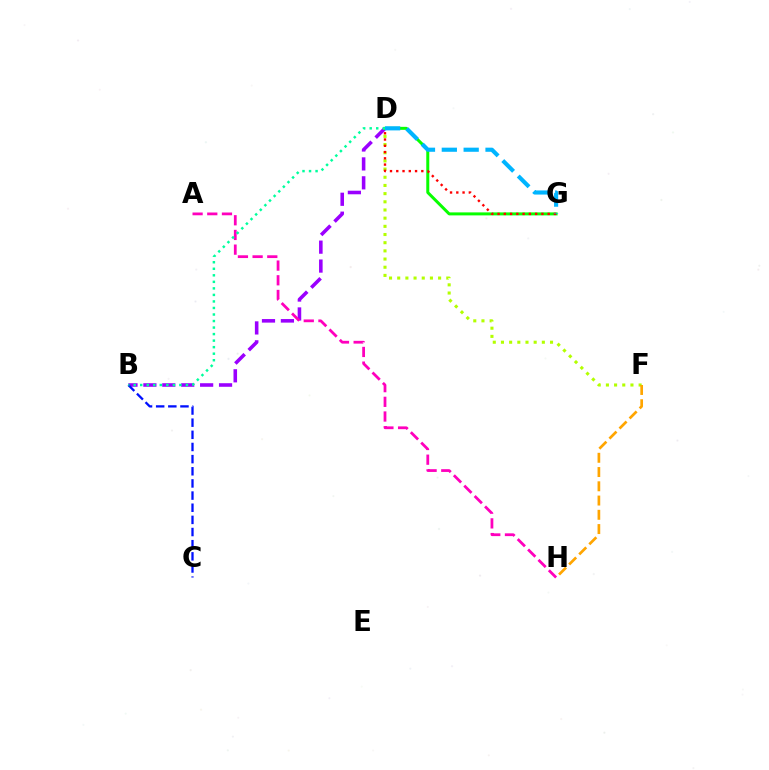{('B', 'D'): [{'color': '#9b00ff', 'line_style': 'dashed', 'thickness': 2.57}, {'color': '#00ff9d', 'line_style': 'dotted', 'thickness': 1.77}], ('B', 'C'): [{'color': '#0010ff', 'line_style': 'dashed', 'thickness': 1.65}], ('D', 'F'): [{'color': '#b3ff00', 'line_style': 'dotted', 'thickness': 2.22}], ('D', 'G'): [{'color': '#08ff00', 'line_style': 'solid', 'thickness': 2.15}, {'color': '#ff0000', 'line_style': 'dotted', 'thickness': 1.7}, {'color': '#00b5ff', 'line_style': 'dashed', 'thickness': 2.97}], ('A', 'H'): [{'color': '#ff00bd', 'line_style': 'dashed', 'thickness': 1.99}], ('F', 'H'): [{'color': '#ffa500', 'line_style': 'dashed', 'thickness': 1.94}]}